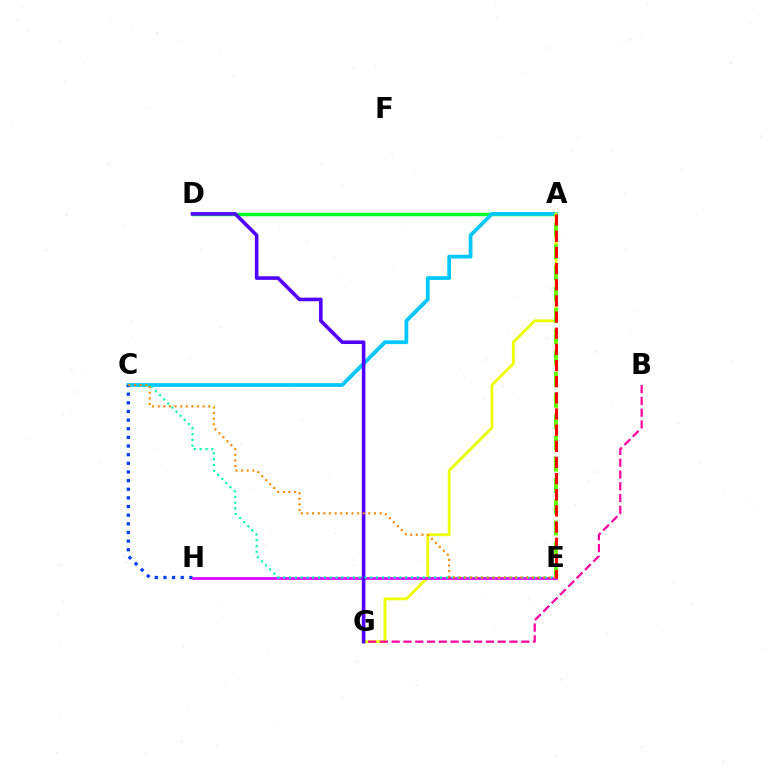{('A', 'D'): [{'color': '#00ff27', 'line_style': 'solid', 'thickness': 2.49}], ('A', 'C'): [{'color': '#00c7ff', 'line_style': 'solid', 'thickness': 2.69}], ('C', 'H'): [{'color': '#003fff', 'line_style': 'dotted', 'thickness': 2.35}], ('A', 'G'): [{'color': '#eeff00', 'line_style': 'solid', 'thickness': 2.03}], ('E', 'H'): [{'color': '#d600ff', 'line_style': 'solid', 'thickness': 1.95}], ('B', 'G'): [{'color': '#ff00a0', 'line_style': 'dashed', 'thickness': 1.6}], ('D', 'G'): [{'color': '#4f00ff', 'line_style': 'solid', 'thickness': 2.58}], ('C', 'E'): [{'color': '#00ffaf', 'line_style': 'dotted', 'thickness': 1.58}, {'color': '#ff8800', 'line_style': 'dotted', 'thickness': 1.53}], ('A', 'E'): [{'color': '#66ff00', 'line_style': 'dashed', 'thickness': 2.89}, {'color': '#ff0000', 'line_style': 'dashed', 'thickness': 2.19}]}